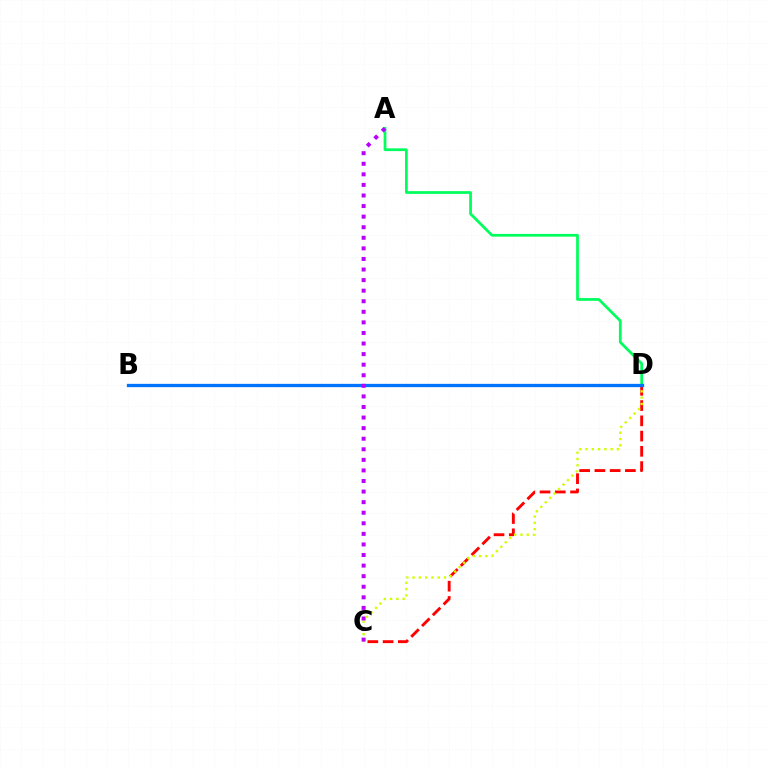{('C', 'D'): [{'color': '#ff0000', 'line_style': 'dashed', 'thickness': 2.07}, {'color': '#d1ff00', 'line_style': 'dotted', 'thickness': 1.71}], ('A', 'D'): [{'color': '#00ff5c', 'line_style': 'solid', 'thickness': 1.97}], ('B', 'D'): [{'color': '#0074ff', 'line_style': 'solid', 'thickness': 2.37}], ('A', 'C'): [{'color': '#b900ff', 'line_style': 'dotted', 'thickness': 2.87}]}